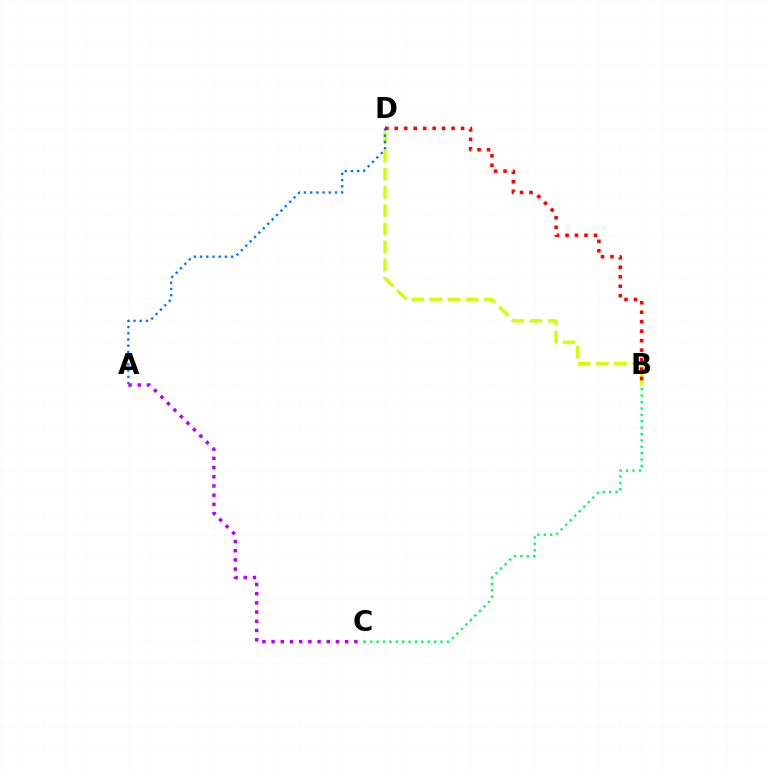{('B', 'D'): [{'color': '#d1ff00', 'line_style': 'dashed', 'thickness': 2.47}, {'color': '#ff0000', 'line_style': 'dotted', 'thickness': 2.57}], ('A', 'D'): [{'color': '#0074ff', 'line_style': 'dotted', 'thickness': 1.69}], ('A', 'C'): [{'color': '#b900ff', 'line_style': 'dotted', 'thickness': 2.5}], ('B', 'C'): [{'color': '#00ff5c', 'line_style': 'dotted', 'thickness': 1.74}]}